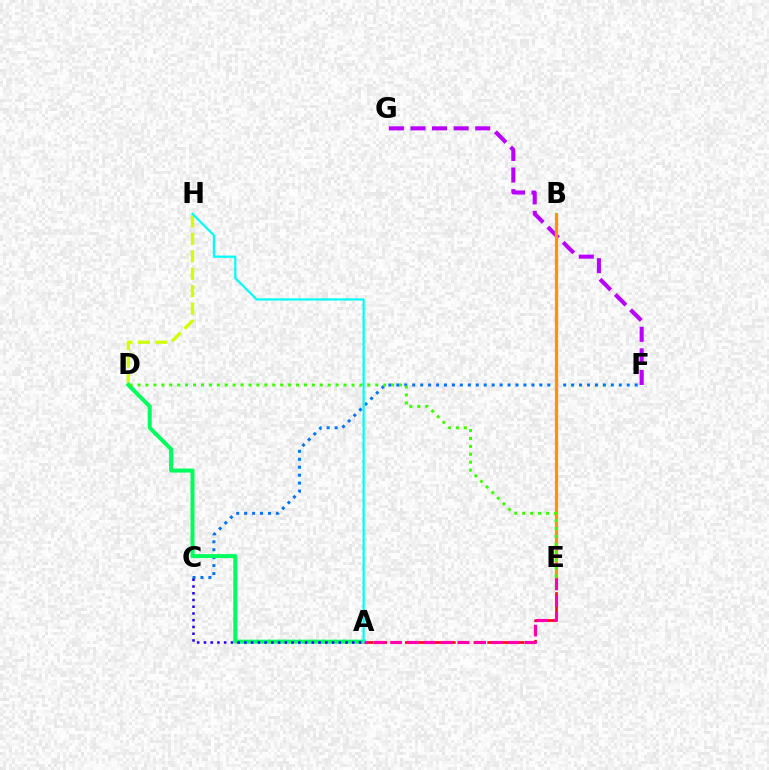{('C', 'F'): [{'color': '#0074ff', 'line_style': 'dotted', 'thickness': 2.16}], ('F', 'G'): [{'color': '#b900ff', 'line_style': 'dashed', 'thickness': 2.93}], ('B', 'E'): [{'color': '#ff9400', 'line_style': 'solid', 'thickness': 2.33}], ('D', 'H'): [{'color': '#d1ff00', 'line_style': 'dashed', 'thickness': 2.37}], ('A', 'D'): [{'color': '#00ff5c', 'line_style': 'solid', 'thickness': 2.88}], ('A', 'C'): [{'color': '#2500ff', 'line_style': 'dotted', 'thickness': 1.83}], ('A', 'E'): [{'color': '#ff0000', 'line_style': 'dashed', 'thickness': 1.87}, {'color': '#ff00ac', 'line_style': 'dashed', 'thickness': 2.28}], ('D', 'E'): [{'color': '#3dff00', 'line_style': 'dotted', 'thickness': 2.15}], ('A', 'H'): [{'color': '#00fff6', 'line_style': 'solid', 'thickness': 1.6}]}